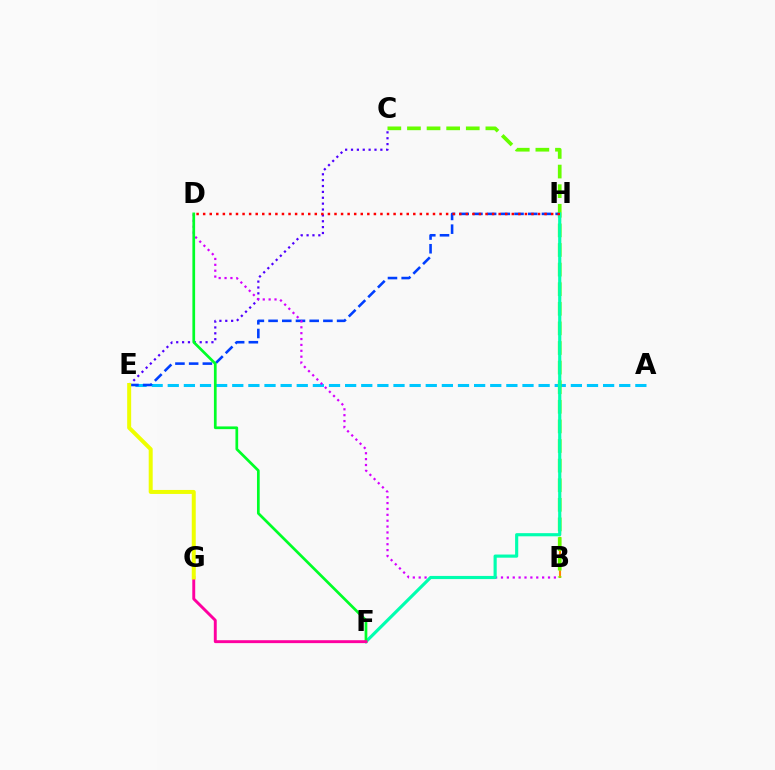{('B', 'H'): [{'color': '#ff8800', 'line_style': 'dashed', 'thickness': 1.51}], ('C', 'E'): [{'color': '#4f00ff', 'line_style': 'dotted', 'thickness': 1.6}], ('A', 'E'): [{'color': '#00c7ff', 'line_style': 'dashed', 'thickness': 2.19}], ('B', 'C'): [{'color': '#66ff00', 'line_style': 'dashed', 'thickness': 2.66}], ('E', 'H'): [{'color': '#003fff', 'line_style': 'dashed', 'thickness': 1.86}], ('B', 'D'): [{'color': '#d600ff', 'line_style': 'dotted', 'thickness': 1.6}], ('F', 'H'): [{'color': '#00ffaf', 'line_style': 'solid', 'thickness': 2.27}], ('D', 'F'): [{'color': '#00ff27', 'line_style': 'solid', 'thickness': 1.95}], ('F', 'G'): [{'color': '#ff00a0', 'line_style': 'solid', 'thickness': 2.1}], ('D', 'H'): [{'color': '#ff0000', 'line_style': 'dotted', 'thickness': 1.78}], ('E', 'G'): [{'color': '#eeff00', 'line_style': 'solid', 'thickness': 2.87}]}